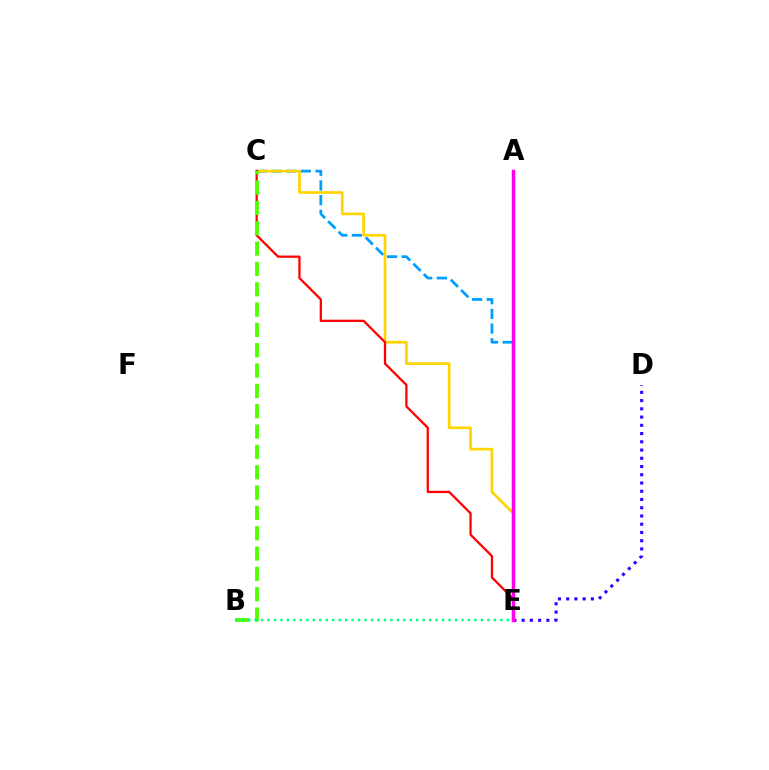{('C', 'E'): [{'color': '#009eff', 'line_style': 'dashed', 'thickness': 1.99}, {'color': '#ffd500', 'line_style': 'solid', 'thickness': 1.93}, {'color': '#ff0000', 'line_style': 'solid', 'thickness': 1.64}], ('D', 'E'): [{'color': '#3700ff', 'line_style': 'dotted', 'thickness': 2.24}], ('B', 'C'): [{'color': '#4fff00', 'line_style': 'dashed', 'thickness': 2.76}], ('A', 'E'): [{'color': '#ff00ed', 'line_style': 'solid', 'thickness': 2.51}], ('B', 'E'): [{'color': '#00ff86', 'line_style': 'dotted', 'thickness': 1.76}]}